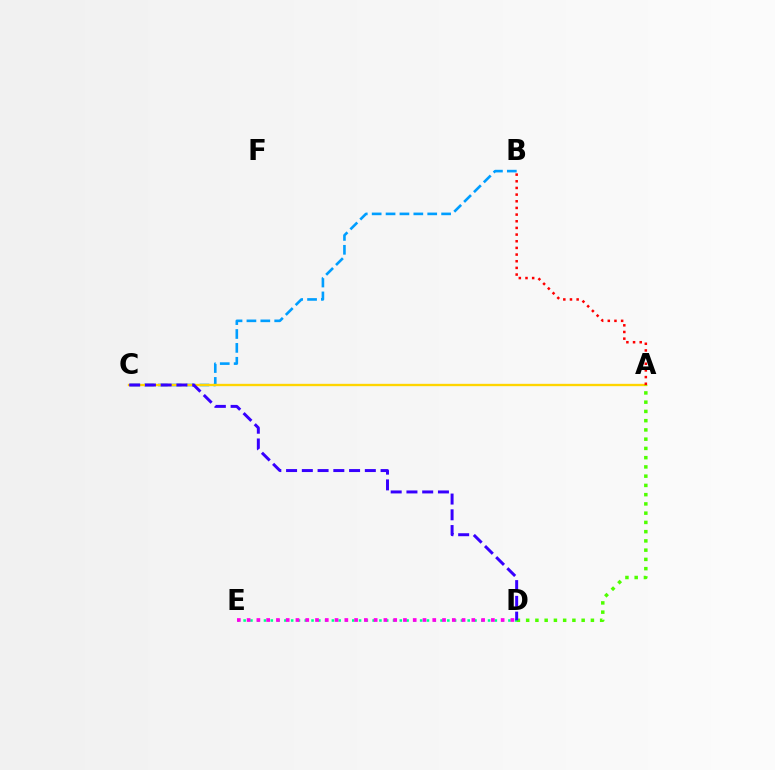{('B', 'C'): [{'color': '#009eff', 'line_style': 'dashed', 'thickness': 1.89}], ('D', 'E'): [{'color': '#00ff86', 'line_style': 'dotted', 'thickness': 1.84}, {'color': '#ff00ed', 'line_style': 'dotted', 'thickness': 2.65}], ('A', 'C'): [{'color': '#ffd500', 'line_style': 'solid', 'thickness': 1.69}], ('A', 'D'): [{'color': '#4fff00', 'line_style': 'dotted', 'thickness': 2.51}], ('C', 'D'): [{'color': '#3700ff', 'line_style': 'dashed', 'thickness': 2.14}], ('A', 'B'): [{'color': '#ff0000', 'line_style': 'dotted', 'thickness': 1.81}]}